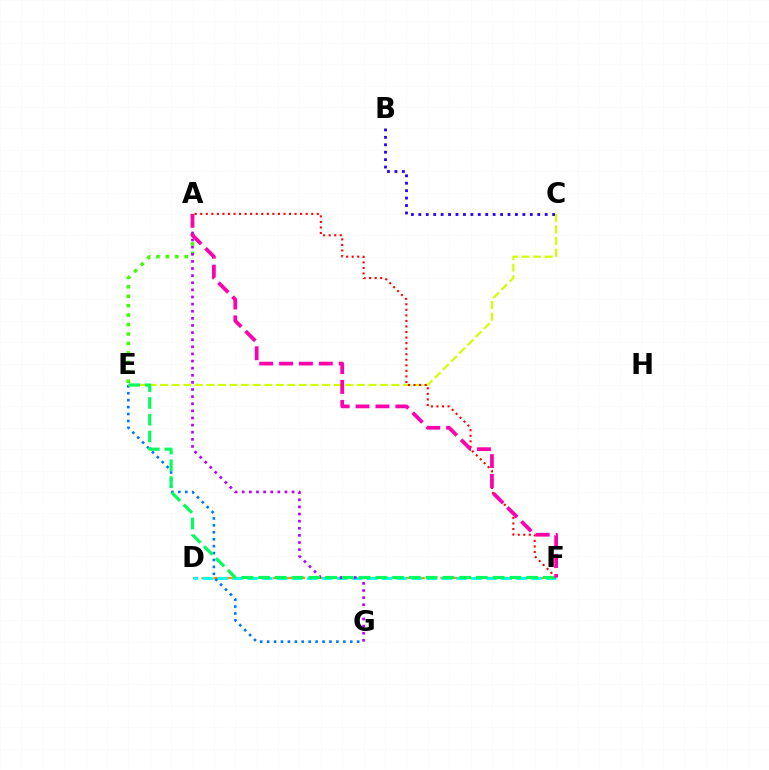{('D', 'F'): [{'color': '#ff9400', 'line_style': 'dashed', 'thickness': 1.62}, {'color': '#00fff6', 'line_style': 'dashed', 'thickness': 2.03}], ('B', 'C'): [{'color': '#2500ff', 'line_style': 'dotted', 'thickness': 2.02}], ('A', 'E'): [{'color': '#3dff00', 'line_style': 'dotted', 'thickness': 2.57}], ('E', 'G'): [{'color': '#0074ff', 'line_style': 'dotted', 'thickness': 1.88}], ('A', 'G'): [{'color': '#b900ff', 'line_style': 'dotted', 'thickness': 1.93}], ('C', 'E'): [{'color': '#d1ff00', 'line_style': 'dashed', 'thickness': 1.57}], ('A', 'F'): [{'color': '#ff0000', 'line_style': 'dotted', 'thickness': 1.51}, {'color': '#ff00ac', 'line_style': 'dashed', 'thickness': 2.7}], ('E', 'F'): [{'color': '#00ff5c', 'line_style': 'dashed', 'thickness': 2.28}]}